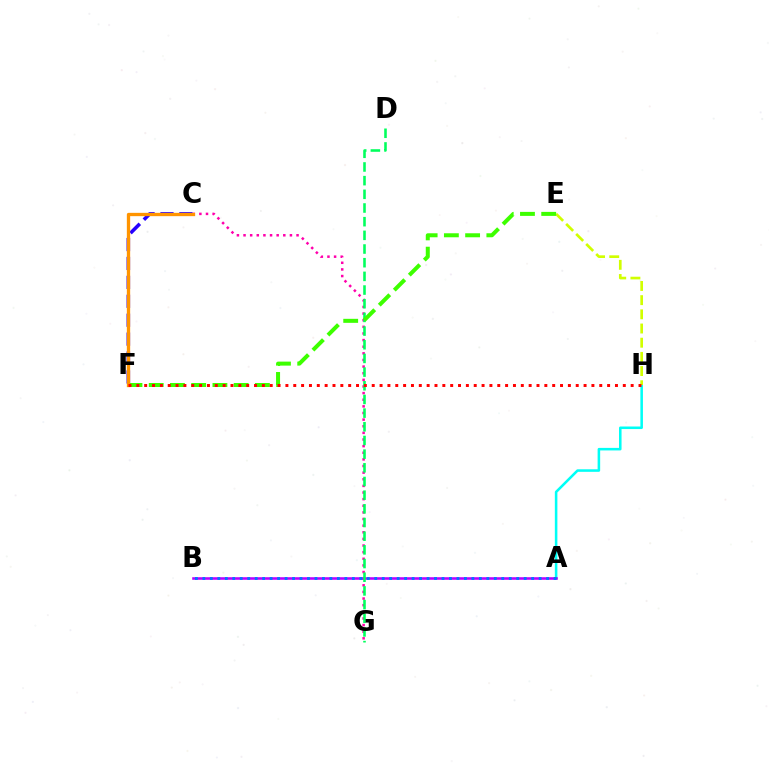{('A', 'H'): [{'color': '#00fff6', 'line_style': 'solid', 'thickness': 1.83}], ('E', 'H'): [{'color': '#d1ff00', 'line_style': 'dashed', 'thickness': 1.93}], ('C', 'G'): [{'color': '#ff00ac', 'line_style': 'dotted', 'thickness': 1.8}], ('A', 'B'): [{'color': '#b900ff', 'line_style': 'solid', 'thickness': 1.86}, {'color': '#0074ff', 'line_style': 'dotted', 'thickness': 2.03}], ('D', 'G'): [{'color': '#00ff5c', 'line_style': 'dashed', 'thickness': 1.86}], ('C', 'F'): [{'color': '#2500ff', 'line_style': 'dashed', 'thickness': 2.57}, {'color': '#ff9400', 'line_style': 'solid', 'thickness': 2.38}], ('E', 'F'): [{'color': '#3dff00', 'line_style': 'dashed', 'thickness': 2.88}], ('F', 'H'): [{'color': '#ff0000', 'line_style': 'dotted', 'thickness': 2.13}]}